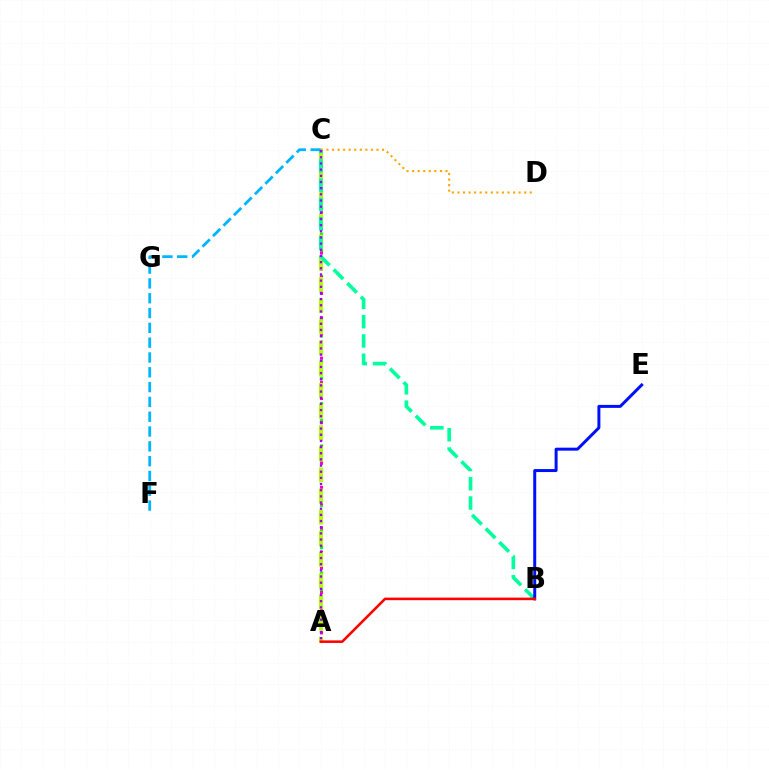{('A', 'C'): [{'color': '#08ff00', 'line_style': 'dotted', 'thickness': 2.3}, {'color': '#ff00bd', 'line_style': 'dotted', 'thickness': 2.2}, {'color': '#b3ff00', 'line_style': 'dashed', 'thickness': 2.88}, {'color': '#9b00ff', 'line_style': 'dotted', 'thickness': 1.68}], ('B', 'C'): [{'color': '#00ff9d', 'line_style': 'dashed', 'thickness': 2.62}], ('B', 'E'): [{'color': '#0010ff', 'line_style': 'solid', 'thickness': 2.15}], ('C', 'F'): [{'color': '#00b5ff', 'line_style': 'dashed', 'thickness': 2.01}], ('A', 'B'): [{'color': '#ff0000', 'line_style': 'solid', 'thickness': 1.84}], ('C', 'D'): [{'color': '#ffa500', 'line_style': 'dotted', 'thickness': 1.51}]}